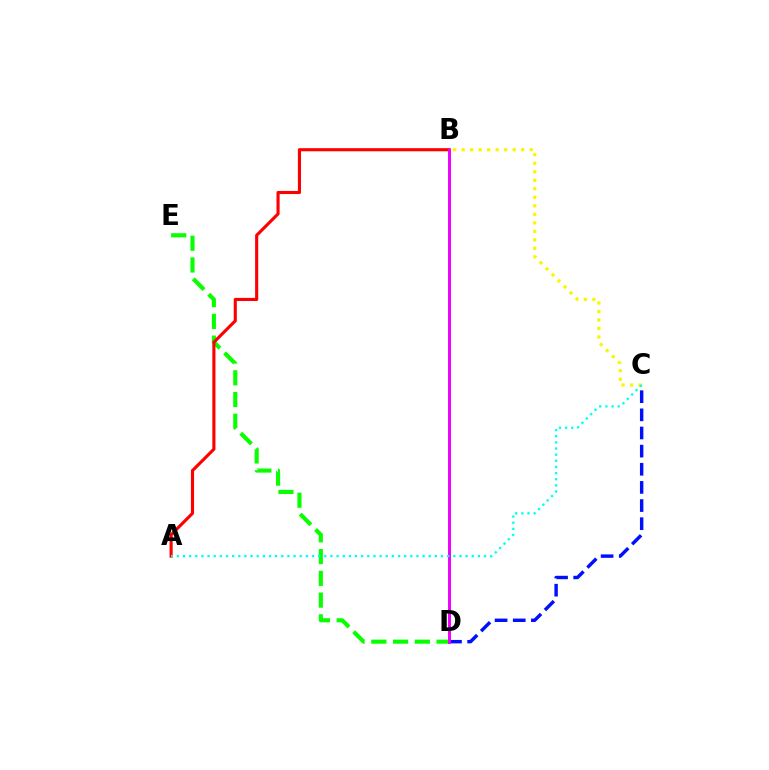{('B', 'C'): [{'color': '#fcf500', 'line_style': 'dotted', 'thickness': 2.31}], ('D', 'E'): [{'color': '#08ff00', 'line_style': 'dashed', 'thickness': 2.96}], ('C', 'D'): [{'color': '#0010ff', 'line_style': 'dashed', 'thickness': 2.46}], ('A', 'B'): [{'color': '#ff0000', 'line_style': 'solid', 'thickness': 2.24}], ('B', 'D'): [{'color': '#ee00ff', 'line_style': 'solid', 'thickness': 2.13}], ('A', 'C'): [{'color': '#00fff6', 'line_style': 'dotted', 'thickness': 1.67}]}